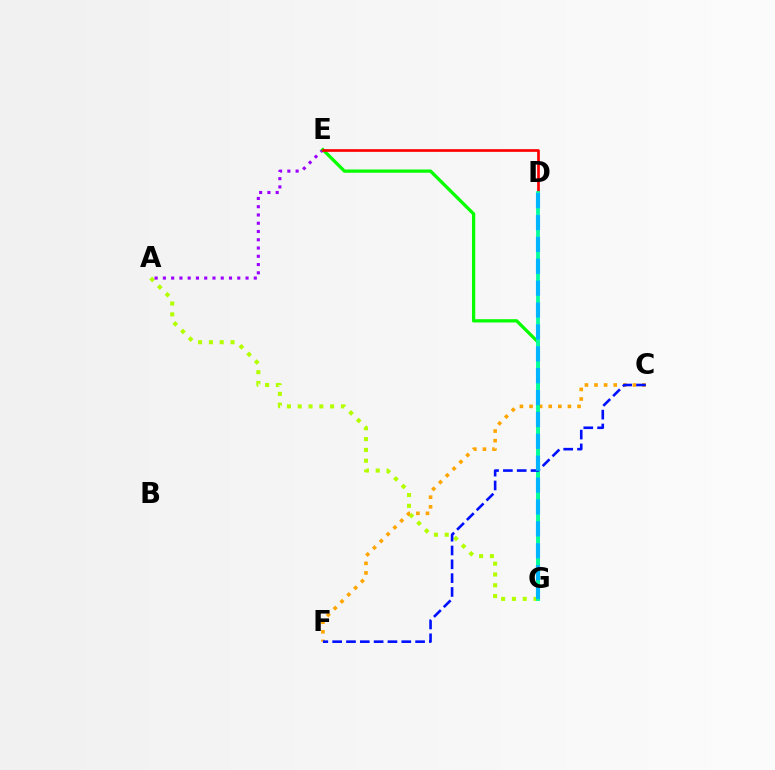{('A', 'G'): [{'color': '#b3ff00', 'line_style': 'dotted', 'thickness': 2.93}], ('A', 'E'): [{'color': '#9b00ff', 'line_style': 'dotted', 'thickness': 2.25}], ('E', 'G'): [{'color': '#08ff00', 'line_style': 'solid', 'thickness': 2.36}], ('D', 'G'): [{'color': '#ff00bd', 'line_style': 'solid', 'thickness': 1.63}, {'color': '#00ff9d', 'line_style': 'solid', 'thickness': 2.73}, {'color': '#00b5ff', 'line_style': 'dashed', 'thickness': 2.97}], ('C', 'F'): [{'color': '#ffa500', 'line_style': 'dotted', 'thickness': 2.61}, {'color': '#0010ff', 'line_style': 'dashed', 'thickness': 1.88}], ('D', 'E'): [{'color': '#ff0000', 'line_style': 'solid', 'thickness': 1.94}]}